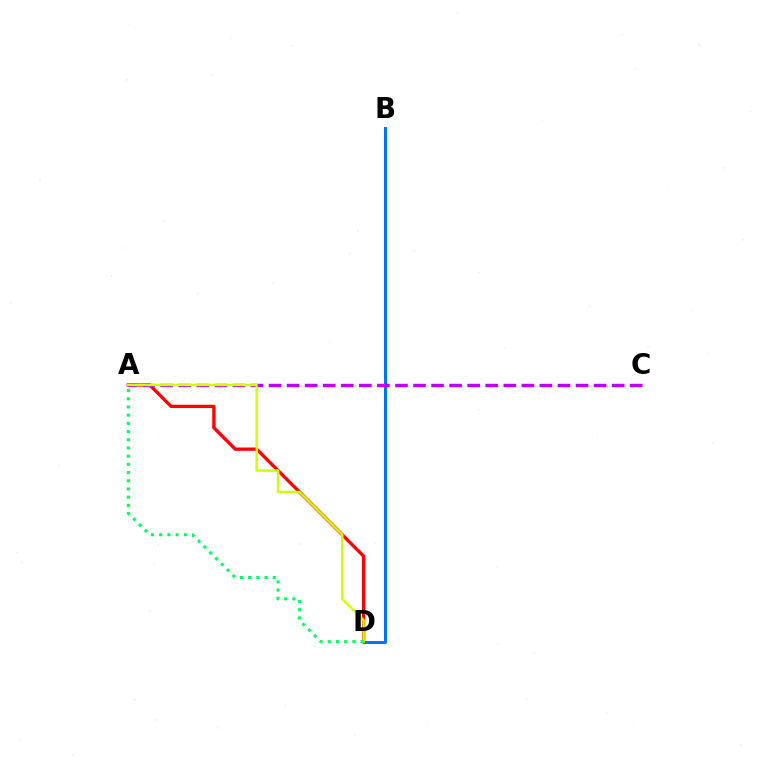{('A', 'D'): [{'color': '#ff0000', 'line_style': 'solid', 'thickness': 2.39}, {'color': '#d1ff00', 'line_style': 'solid', 'thickness': 1.75}, {'color': '#00ff5c', 'line_style': 'dotted', 'thickness': 2.23}], ('B', 'D'): [{'color': '#0074ff', 'line_style': 'solid', 'thickness': 2.18}], ('A', 'C'): [{'color': '#b900ff', 'line_style': 'dashed', 'thickness': 2.45}]}